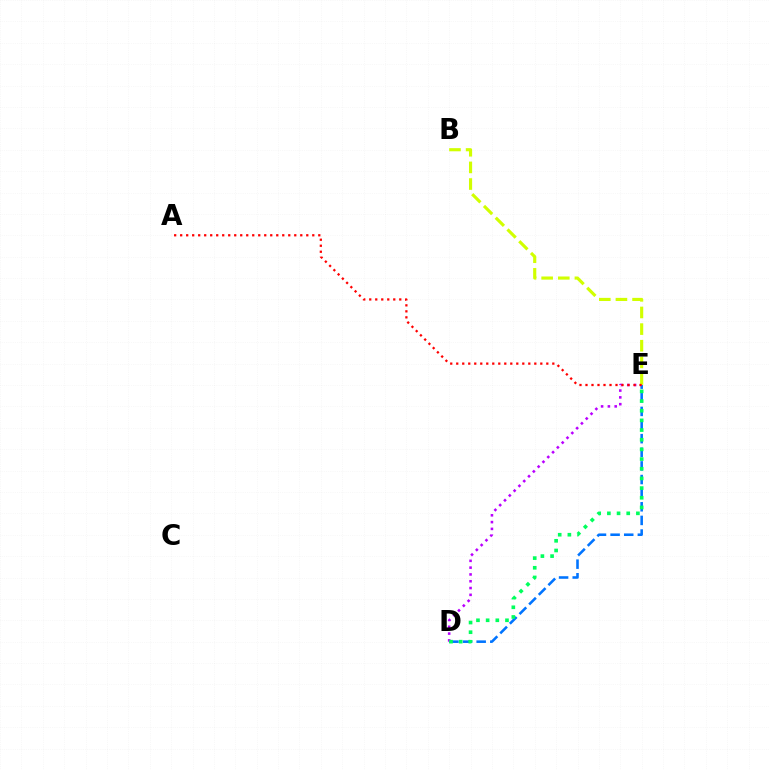{('D', 'E'): [{'color': '#0074ff', 'line_style': 'dashed', 'thickness': 1.85}, {'color': '#b900ff', 'line_style': 'dotted', 'thickness': 1.85}, {'color': '#00ff5c', 'line_style': 'dotted', 'thickness': 2.63}], ('B', 'E'): [{'color': '#d1ff00', 'line_style': 'dashed', 'thickness': 2.26}], ('A', 'E'): [{'color': '#ff0000', 'line_style': 'dotted', 'thickness': 1.63}]}